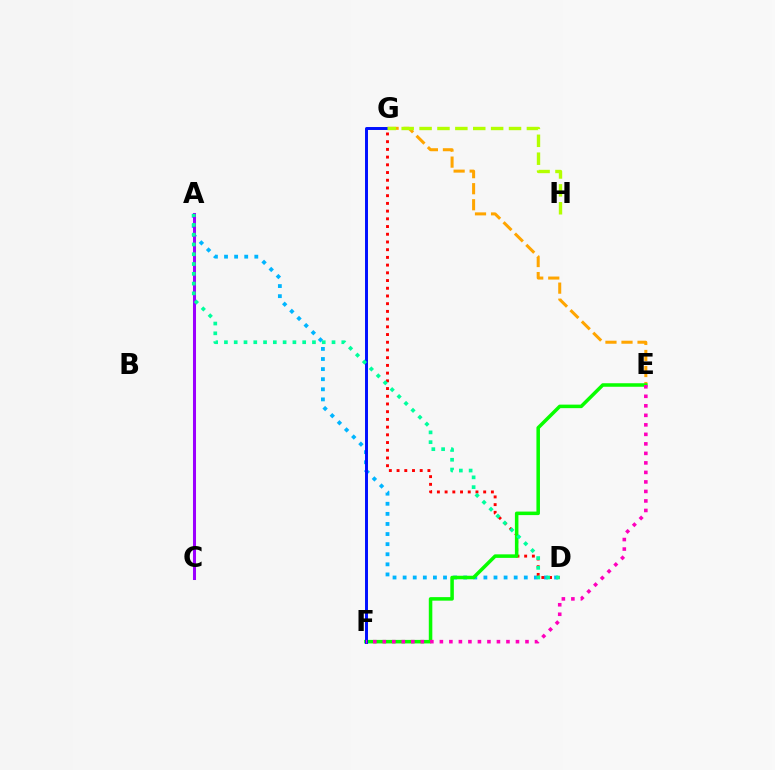{('E', 'G'): [{'color': '#ffa500', 'line_style': 'dashed', 'thickness': 2.18}], ('A', 'D'): [{'color': '#00b5ff', 'line_style': 'dotted', 'thickness': 2.74}, {'color': '#00ff9d', 'line_style': 'dotted', 'thickness': 2.66}], ('A', 'C'): [{'color': '#9b00ff', 'line_style': 'solid', 'thickness': 2.18}], ('D', 'G'): [{'color': '#ff0000', 'line_style': 'dotted', 'thickness': 2.1}], ('E', 'F'): [{'color': '#08ff00', 'line_style': 'solid', 'thickness': 2.54}, {'color': '#ff00bd', 'line_style': 'dotted', 'thickness': 2.58}], ('F', 'G'): [{'color': '#0010ff', 'line_style': 'solid', 'thickness': 2.13}], ('G', 'H'): [{'color': '#b3ff00', 'line_style': 'dashed', 'thickness': 2.43}]}